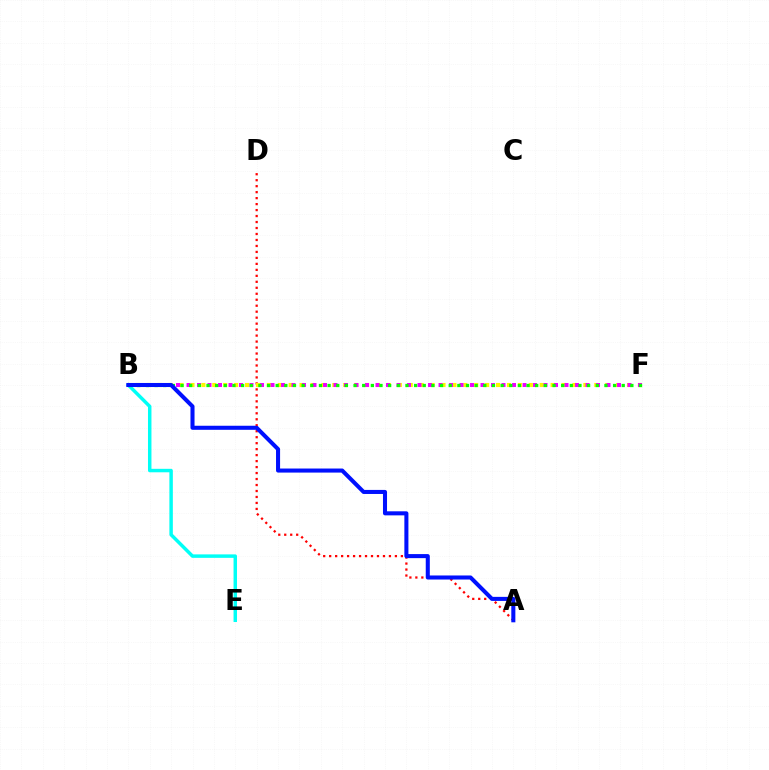{('A', 'D'): [{'color': '#ff0000', 'line_style': 'dotted', 'thickness': 1.62}], ('B', 'F'): [{'color': '#fcf500', 'line_style': 'dotted', 'thickness': 2.97}, {'color': '#ee00ff', 'line_style': 'dotted', 'thickness': 2.85}, {'color': '#08ff00', 'line_style': 'dotted', 'thickness': 2.35}], ('B', 'E'): [{'color': '#00fff6', 'line_style': 'solid', 'thickness': 2.5}], ('A', 'B'): [{'color': '#0010ff', 'line_style': 'solid', 'thickness': 2.92}]}